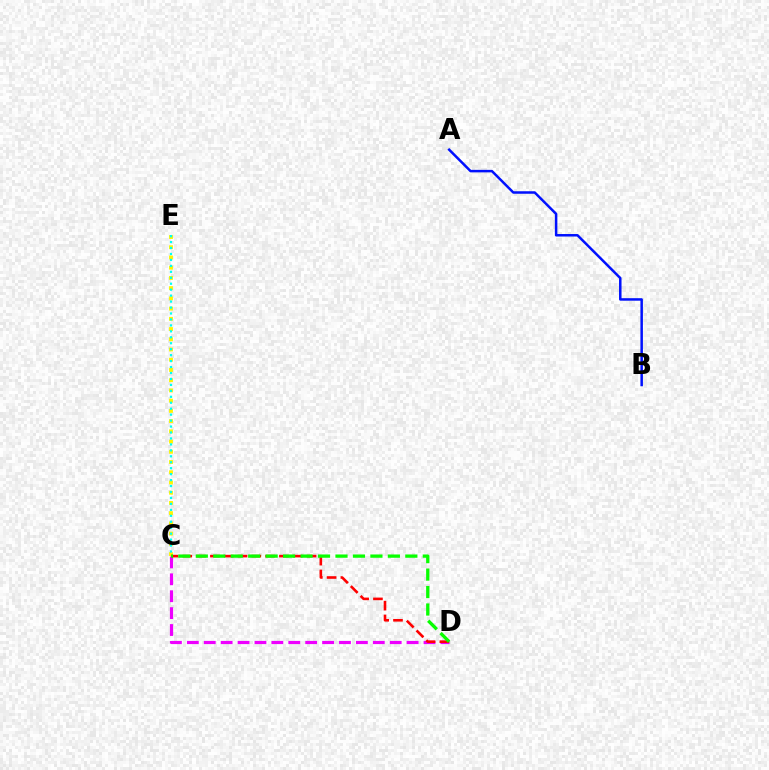{('C', 'E'): [{'color': '#fcf500', 'line_style': 'dotted', 'thickness': 2.78}, {'color': '#00fff6', 'line_style': 'dotted', 'thickness': 1.62}], ('C', 'D'): [{'color': '#ee00ff', 'line_style': 'dashed', 'thickness': 2.3}, {'color': '#ff0000', 'line_style': 'dashed', 'thickness': 1.88}, {'color': '#08ff00', 'line_style': 'dashed', 'thickness': 2.37}], ('A', 'B'): [{'color': '#0010ff', 'line_style': 'solid', 'thickness': 1.8}]}